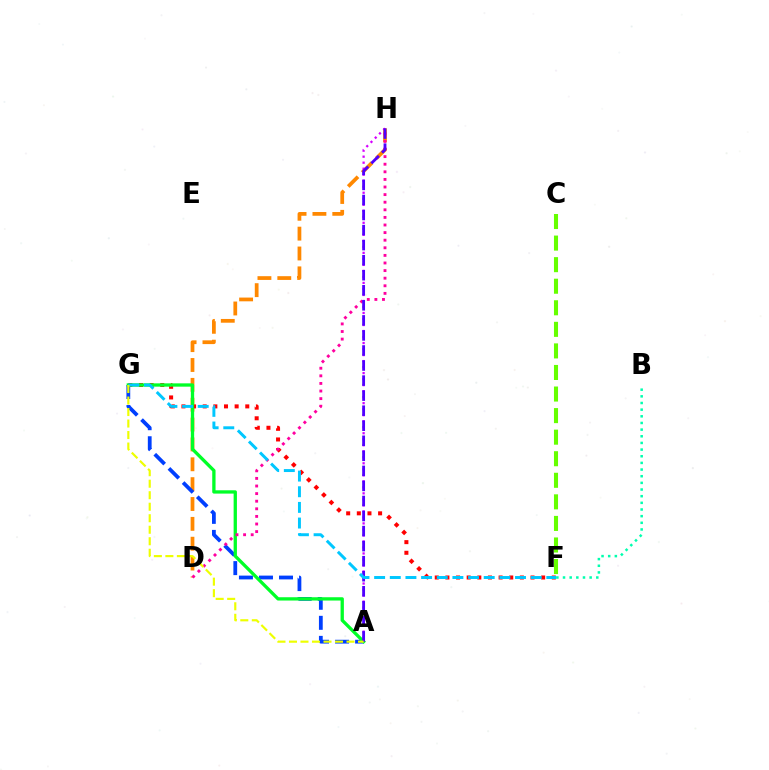{('D', 'H'): [{'color': '#ff8800', 'line_style': 'dashed', 'thickness': 2.7}, {'color': '#ff00a0', 'line_style': 'dotted', 'thickness': 2.06}], ('A', 'G'): [{'color': '#003fff', 'line_style': 'dashed', 'thickness': 2.72}, {'color': '#00ff27', 'line_style': 'solid', 'thickness': 2.38}, {'color': '#eeff00', 'line_style': 'dashed', 'thickness': 1.56}], ('B', 'F'): [{'color': '#00ffaf', 'line_style': 'dotted', 'thickness': 1.81}], ('A', 'H'): [{'color': '#d600ff', 'line_style': 'dotted', 'thickness': 1.63}, {'color': '#4f00ff', 'line_style': 'dashed', 'thickness': 2.04}], ('F', 'G'): [{'color': '#ff0000', 'line_style': 'dotted', 'thickness': 2.89}, {'color': '#00c7ff', 'line_style': 'dashed', 'thickness': 2.13}], ('C', 'F'): [{'color': '#66ff00', 'line_style': 'dashed', 'thickness': 2.93}]}